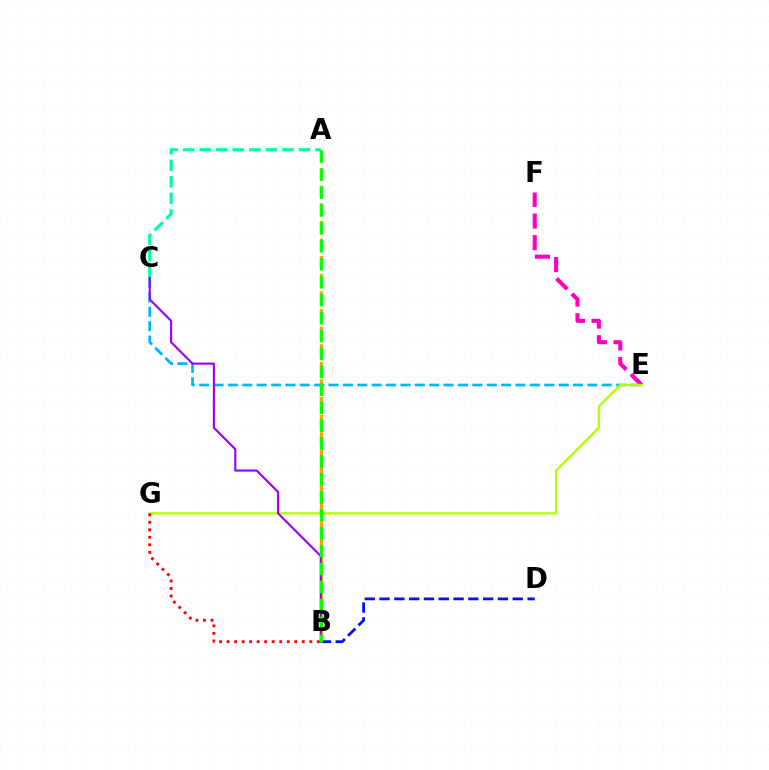{('A', 'B'): [{'color': '#ffa500', 'line_style': 'dashed', 'thickness': 2.39}, {'color': '#08ff00', 'line_style': 'dashed', 'thickness': 2.44}], ('B', 'D'): [{'color': '#0010ff', 'line_style': 'dashed', 'thickness': 2.01}], ('A', 'C'): [{'color': '#00ff9d', 'line_style': 'dashed', 'thickness': 2.25}], ('E', 'F'): [{'color': '#ff00bd', 'line_style': 'dashed', 'thickness': 2.94}], ('C', 'E'): [{'color': '#00b5ff', 'line_style': 'dashed', 'thickness': 1.95}], ('E', 'G'): [{'color': '#b3ff00', 'line_style': 'solid', 'thickness': 1.67}], ('B', 'C'): [{'color': '#9b00ff', 'line_style': 'solid', 'thickness': 1.53}], ('B', 'G'): [{'color': '#ff0000', 'line_style': 'dotted', 'thickness': 2.04}]}